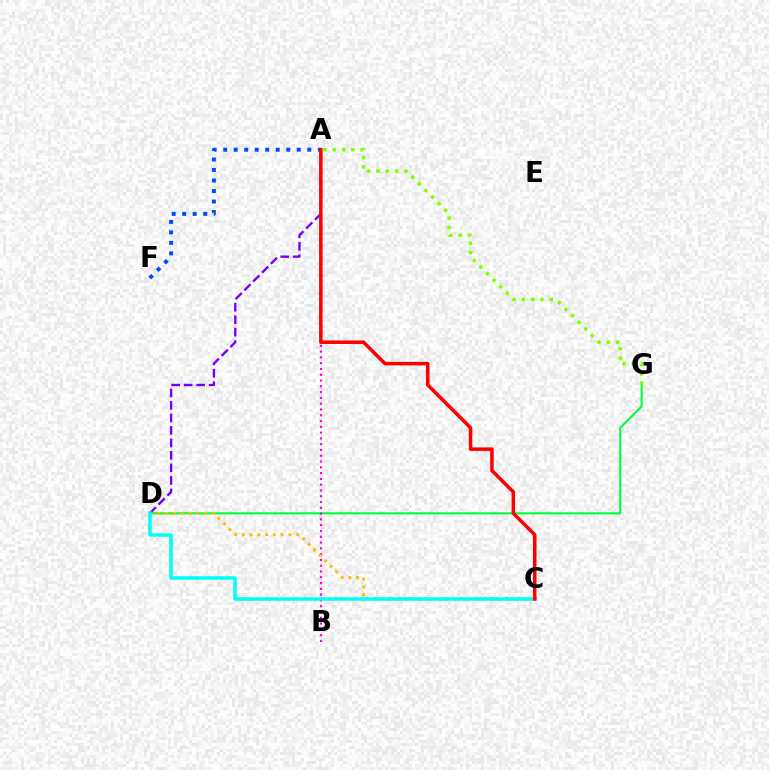{('D', 'G'): [{'color': '#00ff39', 'line_style': 'solid', 'thickness': 1.51}], ('A', 'G'): [{'color': '#84ff00', 'line_style': 'dotted', 'thickness': 2.53}], ('A', 'F'): [{'color': '#004bff', 'line_style': 'dotted', 'thickness': 2.86}], ('A', 'B'): [{'color': '#ff00cf', 'line_style': 'dotted', 'thickness': 1.57}], ('C', 'D'): [{'color': '#ffbd00', 'line_style': 'dotted', 'thickness': 2.11}, {'color': '#00fff6', 'line_style': 'solid', 'thickness': 2.53}], ('A', 'D'): [{'color': '#7200ff', 'line_style': 'dashed', 'thickness': 1.7}], ('A', 'C'): [{'color': '#ff0000', 'line_style': 'solid', 'thickness': 2.53}]}